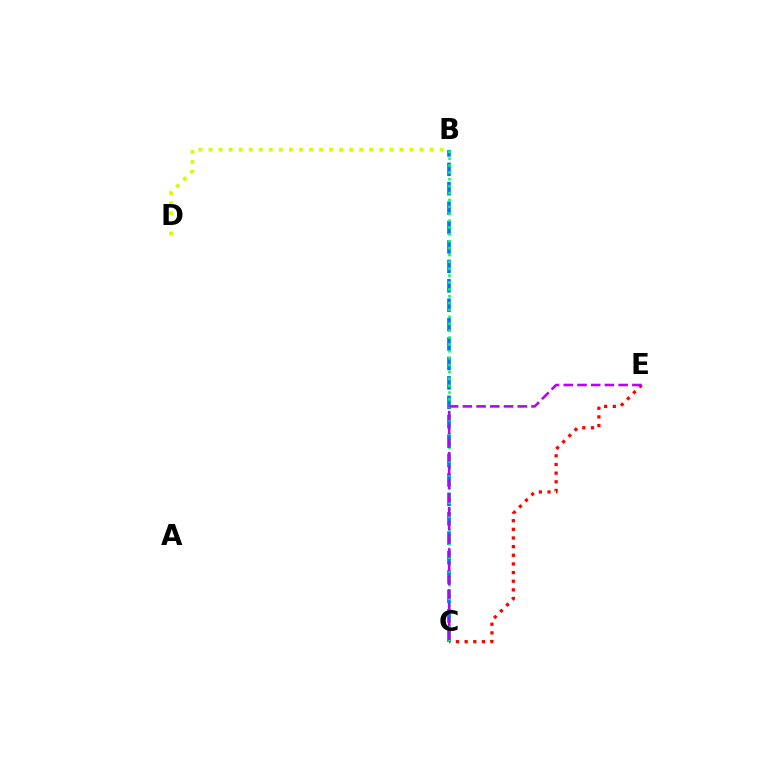{('B', 'C'): [{'color': '#0074ff', 'line_style': 'dashed', 'thickness': 2.64}, {'color': '#00ff5c', 'line_style': 'dotted', 'thickness': 1.87}], ('C', 'E'): [{'color': '#ff0000', 'line_style': 'dotted', 'thickness': 2.35}, {'color': '#b900ff', 'line_style': 'dashed', 'thickness': 1.86}], ('B', 'D'): [{'color': '#d1ff00', 'line_style': 'dotted', 'thickness': 2.73}]}